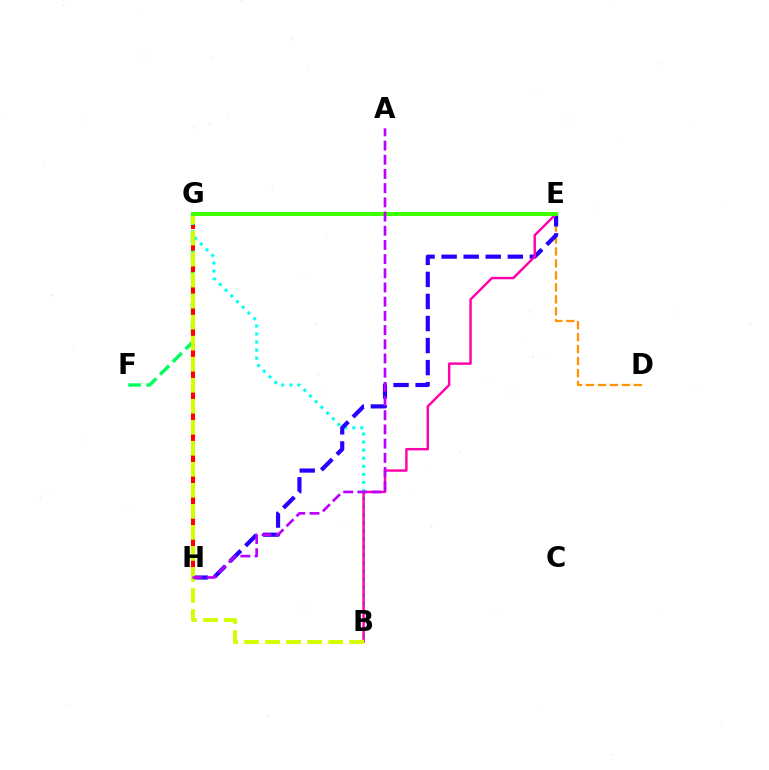{('F', 'G'): [{'color': '#00ff5c', 'line_style': 'dashed', 'thickness': 2.45}], ('G', 'H'): [{'color': '#ff0000', 'line_style': 'dashed', 'thickness': 2.93}], ('B', 'G'): [{'color': '#00fff6', 'line_style': 'dotted', 'thickness': 2.19}, {'color': '#d1ff00', 'line_style': 'dashed', 'thickness': 2.86}], ('D', 'E'): [{'color': '#ff9400', 'line_style': 'dashed', 'thickness': 1.62}], ('E', 'G'): [{'color': '#0074ff', 'line_style': 'solid', 'thickness': 2.65}, {'color': '#3dff00', 'line_style': 'solid', 'thickness': 2.87}], ('E', 'H'): [{'color': '#2500ff', 'line_style': 'dashed', 'thickness': 3.0}], ('B', 'E'): [{'color': '#ff00ac', 'line_style': 'solid', 'thickness': 1.75}], ('A', 'H'): [{'color': '#b900ff', 'line_style': 'dashed', 'thickness': 1.93}]}